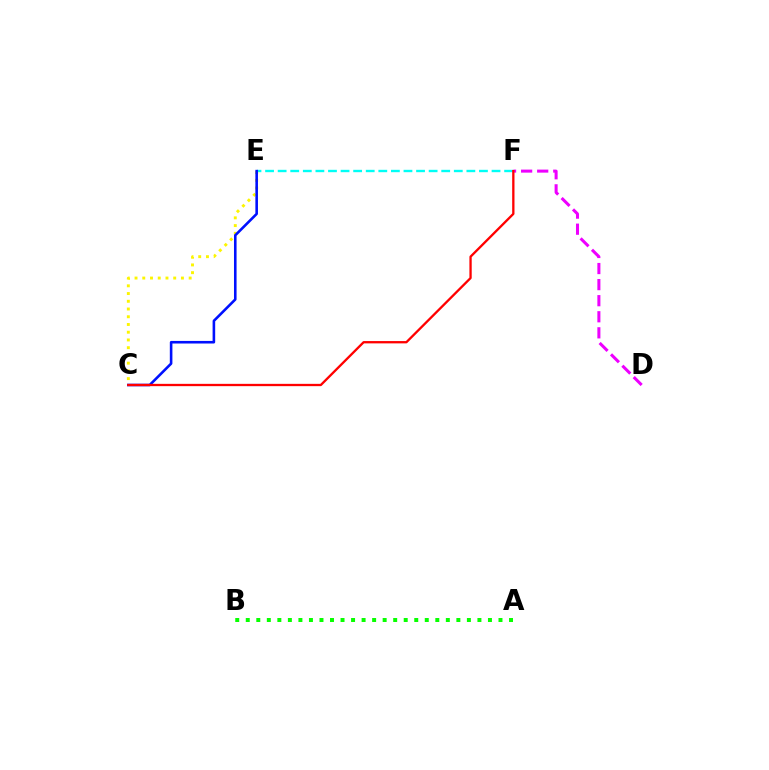{('D', 'F'): [{'color': '#ee00ff', 'line_style': 'dashed', 'thickness': 2.18}], ('E', 'F'): [{'color': '#00fff6', 'line_style': 'dashed', 'thickness': 1.71}], ('A', 'B'): [{'color': '#08ff00', 'line_style': 'dotted', 'thickness': 2.86}], ('C', 'E'): [{'color': '#fcf500', 'line_style': 'dotted', 'thickness': 2.1}, {'color': '#0010ff', 'line_style': 'solid', 'thickness': 1.86}], ('C', 'F'): [{'color': '#ff0000', 'line_style': 'solid', 'thickness': 1.66}]}